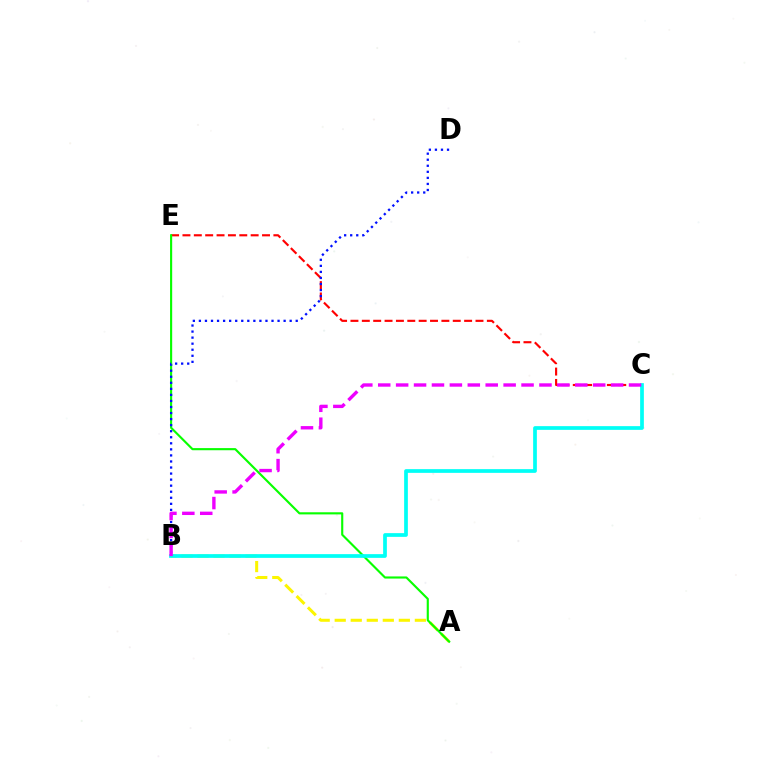{('C', 'E'): [{'color': '#ff0000', 'line_style': 'dashed', 'thickness': 1.54}], ('A', 'B'): [{'color': '#fcf500', 'line_style': 'dashed', 'thickness': 2.18}], ('A', 'E'): [{'color': '#08ff00', 'line_style': 'solid', 'thickness': 1.54}], ('B', 'C'): [{'color': '#00fff6', 'line_style': 'solid', 'thickness': 2.68}, {'color': '#ee00ff', 'line_style': 'dashed', 'thickness': 2.43}], ('B', 'D'): [{'color': '#0010ff', 'line_style': 'dotted', 'thickness': 1.64}]}